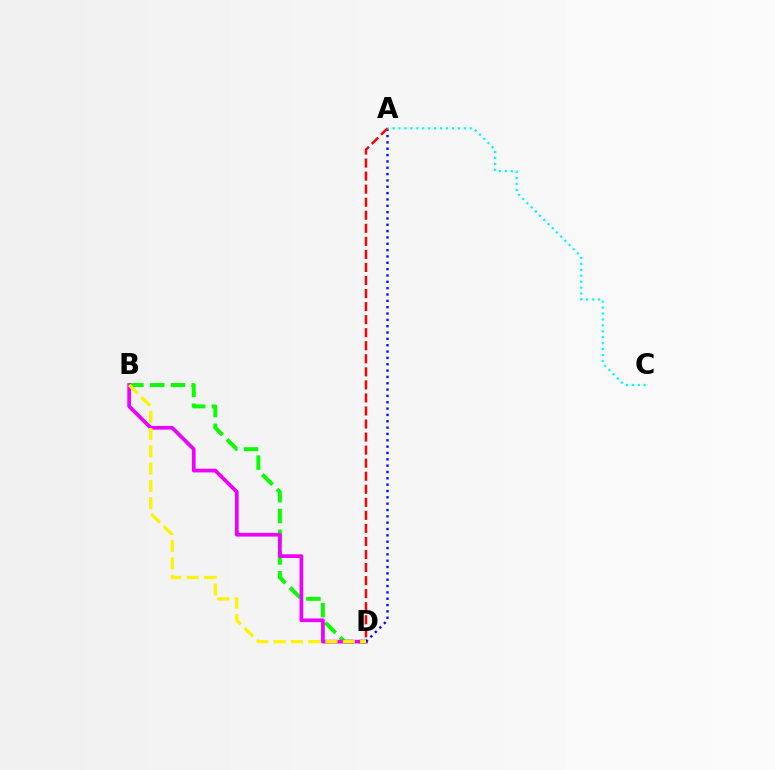{('B', 'D'): [{'color': '#08ff00', 'line_style': 'dashed', 'thickness': 2.82}, {'color': '#ee00ff', 'line_style': 'solid', 'thickness': 2.67}, {'color': '#fcf500', 'line_style': 'dashed', 'thickness': 2.35}], ('A', 'D'): [{'color': '#0010ff', 'line_style': 'dotted', 'thickness': 1.72}, {'color': '#ff0000', 'line_style': 'dashed', 'thickness': 1.77}], ('A', 'C'): [{'color': '#00fff6', 'line_style': 'dotted', 'thickness': 1.61}]}